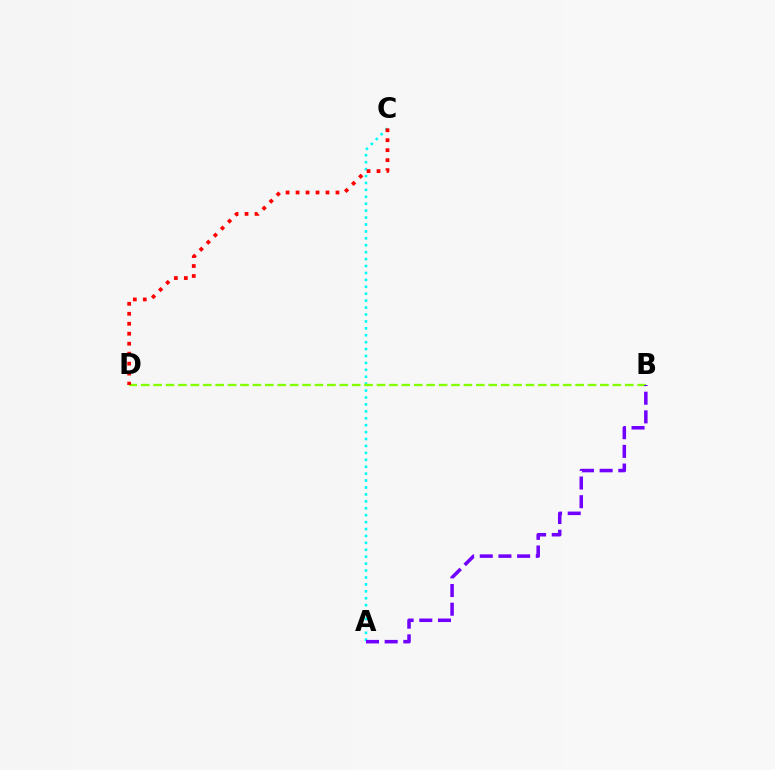{('A', 'C'): [{'color': '#00fff6', 'line_style': 'dotted', 'thickness': 1.88}], ('B', 'D'): [{'color': '#84ff00', 'line_style': 'dashed', 'thickness': 1.69}], ('A', 'B'): [{'color': '#7200ff', 'line_style': 'dashed', 'thickness': 2.54}], ('C', 'D'): [{'color': '#ff0000', 'line_style': 'dotted', 'thickness': 2.71}]}